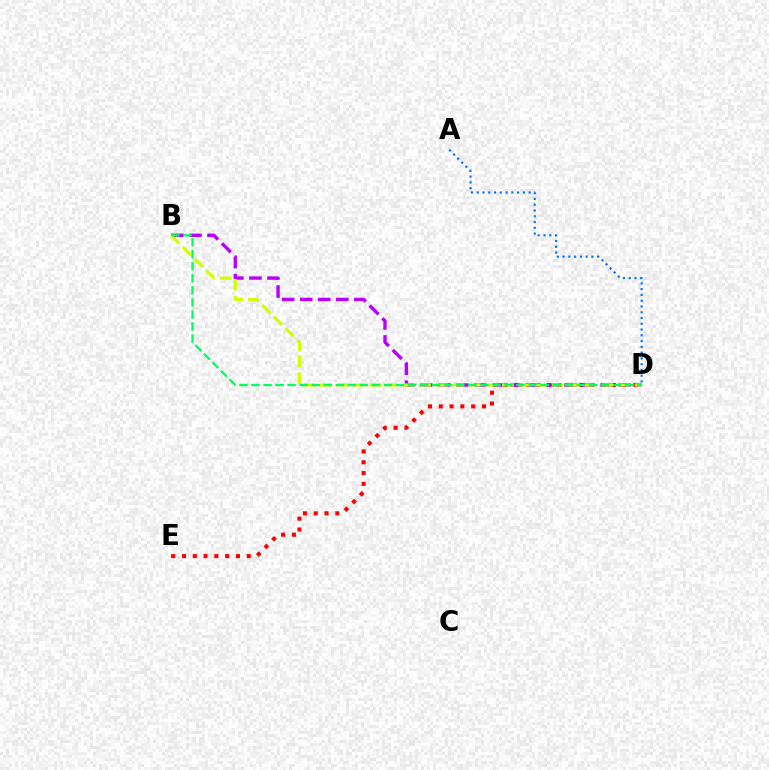{('D', 'E'): [{'color': '#ff0000', 'line_style': 'dotted', 'thickness': 2.93}], ('B', 'D'): [{'color': '#b900ff', 'line_style': 'dashed', 'thickness': 2.45}, {'color': '#d1ff00', 'line_style': 'dashed', 'thickness': 2.25}, {'color': '#00ff5c', 'line_style': 'dashed', 'thickness': 1.64}], ('A', 'D'): [{'color': '#0074ff', 'line_style': 'dotted', 'thickness': 1.57}]}